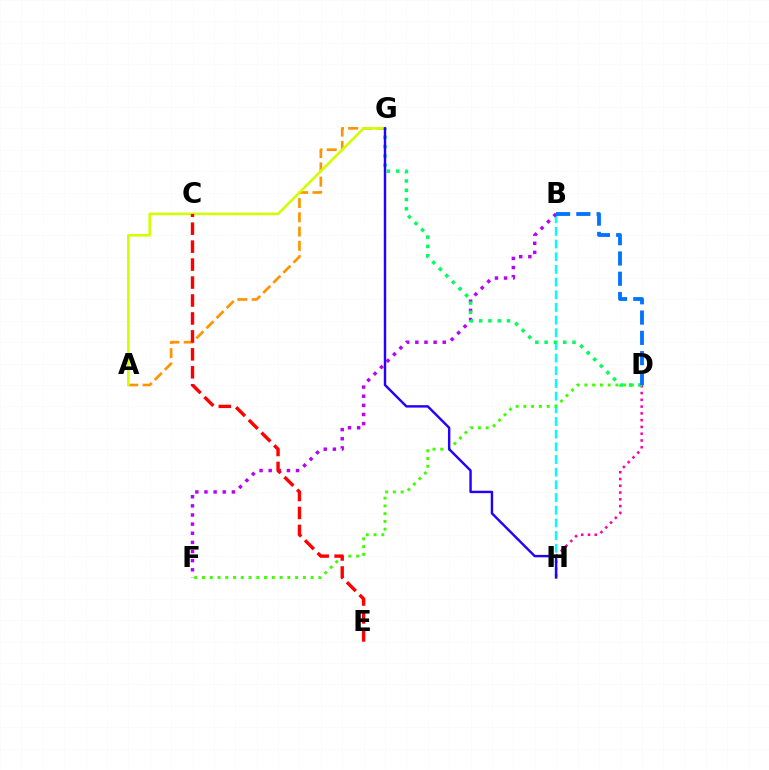{('B', 'H'): [{'color': '#00fff6', 'line_style': 'dashed', 'thickness': 1.72}], ('D', 'H'): [{'color': '#ff00ac', 'line_style': 'dotted', 'thickness': 1.84}], ('D', 'F'): [{'color': '#3dff00', 'line_style': 'dotted', 'thickness': 2.11}], ('A', 'G'): [{'color': '#ff9400', 'line_style': 'dashed', 'thickness': 1.94}, {'color': '#d1ff00', 'line_style': 'solid', 'thickness': 1.87}], ('B', 'F'): [{'color': '#b900ff', 'line_style': 'dotted', 'thickness': 2.48}], ('D', 'G'): [{'color': '#00ff5c', 'line_style': 'dotted', 'thickness': 2.52}], ('B', 'D'): [{'color': '#0074ff', 'line_style': 'dashed', 'thickness': 2.75}], ('G', 'H'): [{'color': '#2500ff', 'line_style': 'solid', 'thickness': 1.74}], ('C', 'E'): [{'color': '#ff0000', 'line_style': 'dashed', 'thickness': 2.44}]}